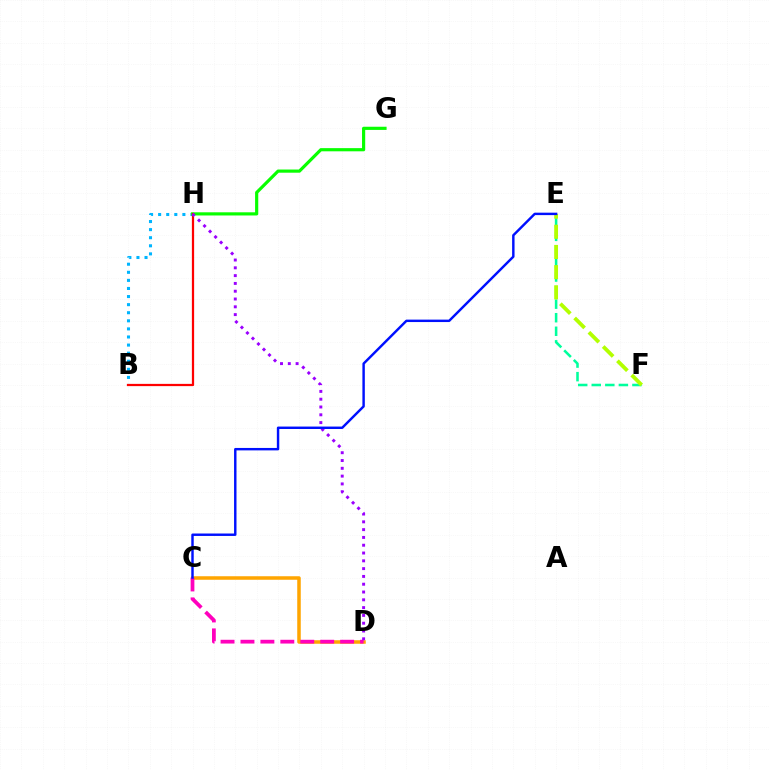{('E', 'F'): [{'color': '#00ff9d', 'line_style': 'dashed', 'thickness': 1.84}, {'color': '#b3ff00', 'line_style': 'dashed', 'thickness': 2.74}], ('B', 'H'): [{'color': '#00b5ff', 'line_style': 'dotted', 'thickness': 2.2}, {'color': '#ff0000', 'line_style': 'solid', 'thickness': 1.61}], ('G', 'H'): [{'color': '#08ff00', 'line_style': 'solid', 'thickness': 2.28}], ('C', 'D'): [{'color': '#ffa500', 'line_style': 'solid', 'thickness': 2.54}, {'color': '#ff00bd', 'line_style': 'dashed', 'thickness': 2.71}], ('D', 'H'): [{'color': '#9b00ff', 'line_style': 'dotted', 'thickness': 2.12}], ('C', 'E'): [{'color': '#0010ff', 'line_style': 'solid', 'thickness': 1.75}]}